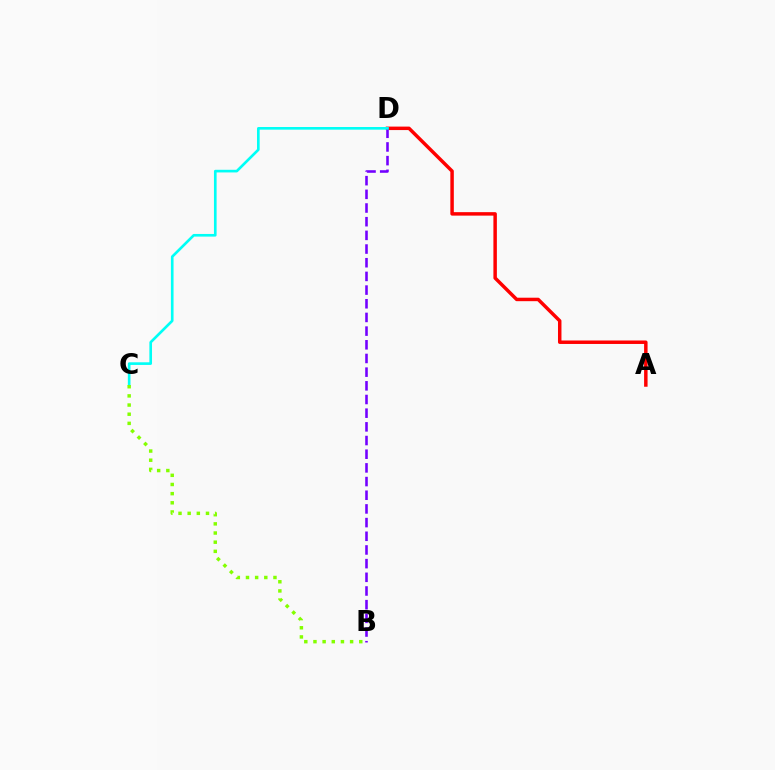{('A', 'D'): [{'color': '#ff0000', 'line_style': 'solid', 'thickness': 2.5}], ('B', 'D'): [{'color': '#7200ff', 'line_style': 'dashed', 'thickness': 1.86}], ('C', 'D'): [{'color': '#00fff6', 'line_style': 'solid', 'thickness': 1.91}], ('B', 'C'): [{'color': '#84ff00', 'line_style': 'dotted', 'thickness': 2.49}]}